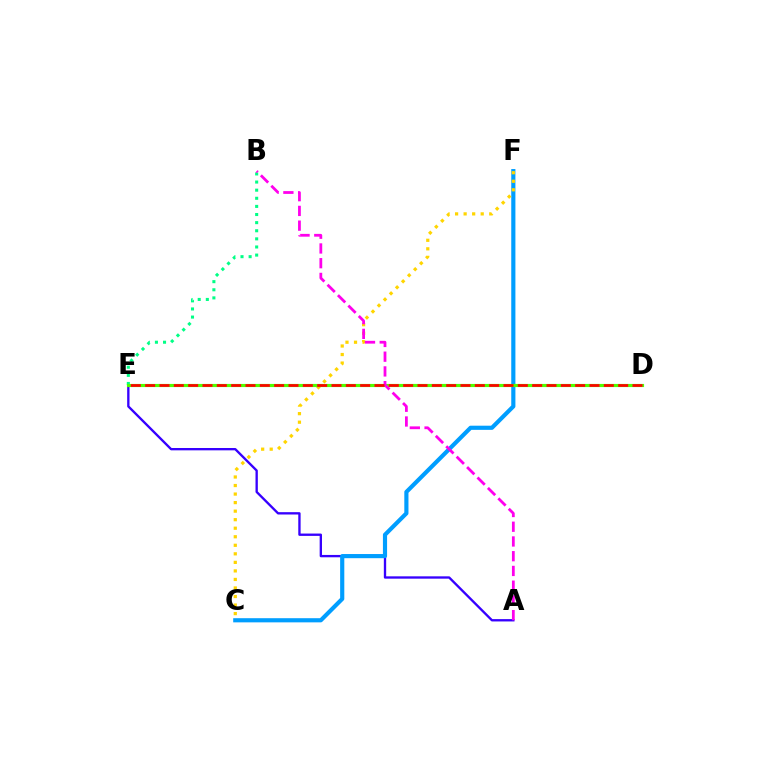{('A', 'E'): [{'color': '#3700ff', 'line_style': 'solid', 'thickness': 1.68}], ('C', 'F'): [{'color': '#009eff', 'line_style': 'solid', 'thickness': 2.99}, {'color': '#ffd500', 'line_style': 'dotted', 'thickness': 2.32}], ('B', 'E'): [{'color': '#00ff86', 'line_style': 'dotted', 'thickness': 2.2}], ('D', 'E'): [{'color': '#4fff00', 'line_style': 'solid', 'thickness': 2.27}, {'color': '#ff0000', 'line_style': 'dashed', 'thickness': 1.95}], ('A', 'B'): [{'color': '#ff00ed', 'line_style': 'dashed', 'thickness': 2.0}]}